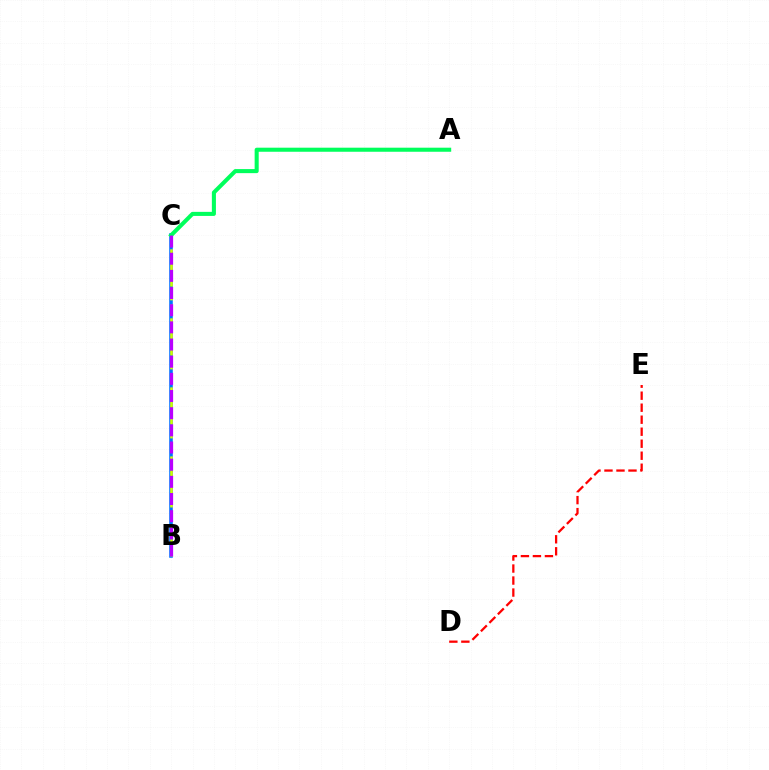{('B', 'C'): [{'color': '#0074ff', 'line_style': 'solid', 'thickness': 2.56}, {'color': '#d1ff00', 'line_style': 'dashed', 'thickness': 1.88}, {'color': '#b900ff', 'line_style': 'dashed', 'thickness': 2.33}], ('D', 'E'): [{'color': '#ff0000', 'line_style': 'dashed', 'thickness': 1.63}], ('A', 'C'): [{'color': '#00ff5c', 'line_style': 'solid', 'thickness': 2.92}]}